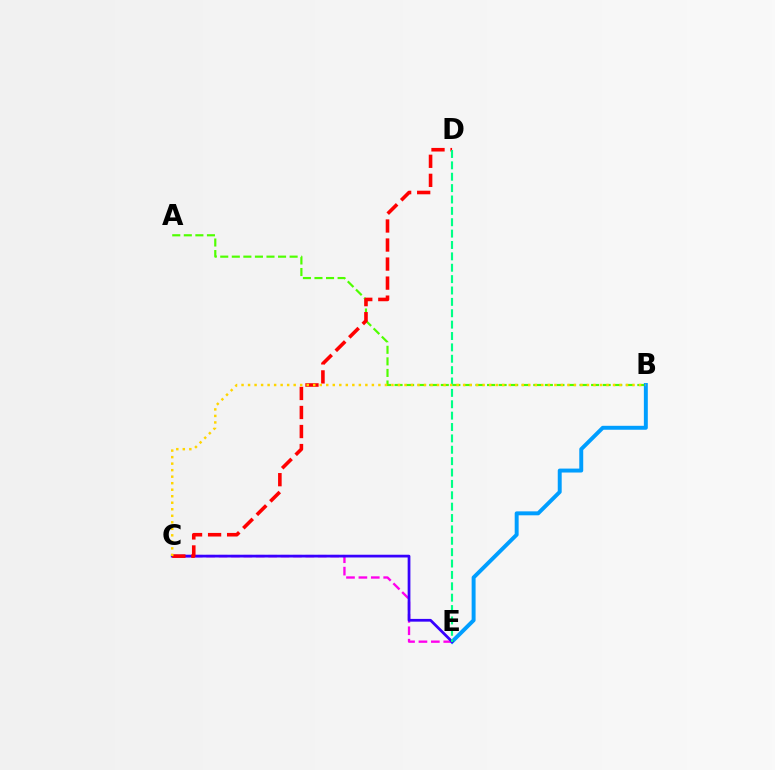{('A', 'B'): [{'color': '#4fff00', 'line_style': 'dashed', 'thickness': 1.57}], ('B', 'E'): [{'color': '#009eff', 'line_style': 'solid', 'thickness': 2.84}], ('C', 'E'): [{'color': '#ff00ed', 'line_style': 'dashed', 'thickness': 1.69}, {'color': '#3700ff', 'line_style': 'solid', 'thickness': 1.98}], ('C', 'D'): [{'color': '#ff0000', 'line_style': 'dashed', 'thickness': 2.59}], ('D', 'E'): [{'color': '#00ff86', 'line_style': 'dashed', 'thickness': 1.55}], ('B', 'C'): [{'color': '#ffd500', 'line_style': 'dotted', 'thickness': 1.77}]}